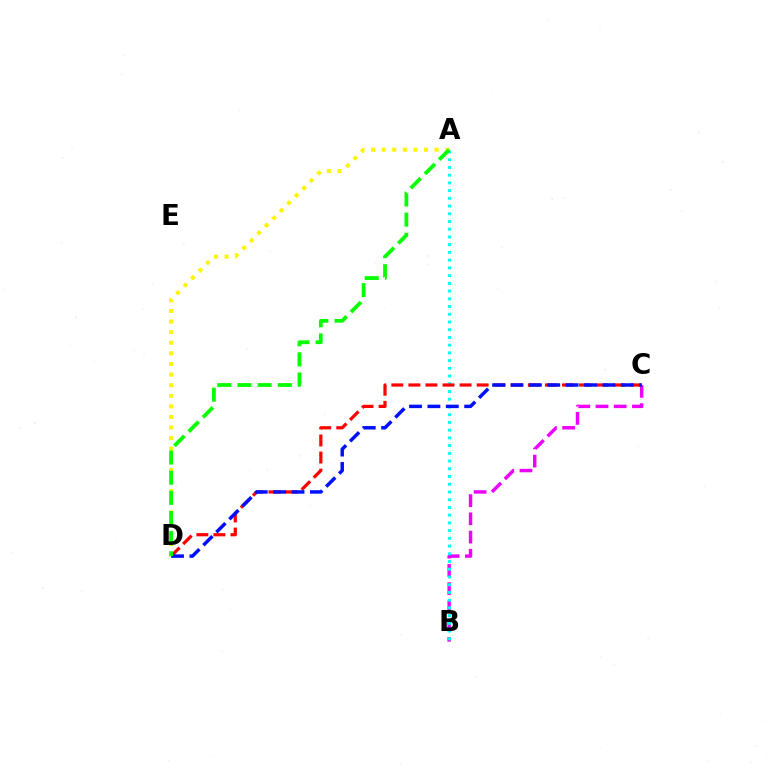{('B', 'C'): [{'color': '#ee00ff', 'line_style': 'dashed', 'thickness': 2.48}], ('A', 'B'): [{'color': '#00fff6', 'line_style': 'dotted', 'thickness': 2.1}], ('A', 'D'): [{'color': '#fcf500', 'line_style': 'dotted', 'thickness': 2.88}, {'color': '#08ff00', 'line_style': 'dashed', 'thickness': 2.74}], ('C', 'D'): [{'color': '#ff0000', 'line_style': 'dashed', 'thickness': 2.32}, {'color': '#0010ff', 'line_style': 'dashed', 'thickness': 2.5}]}